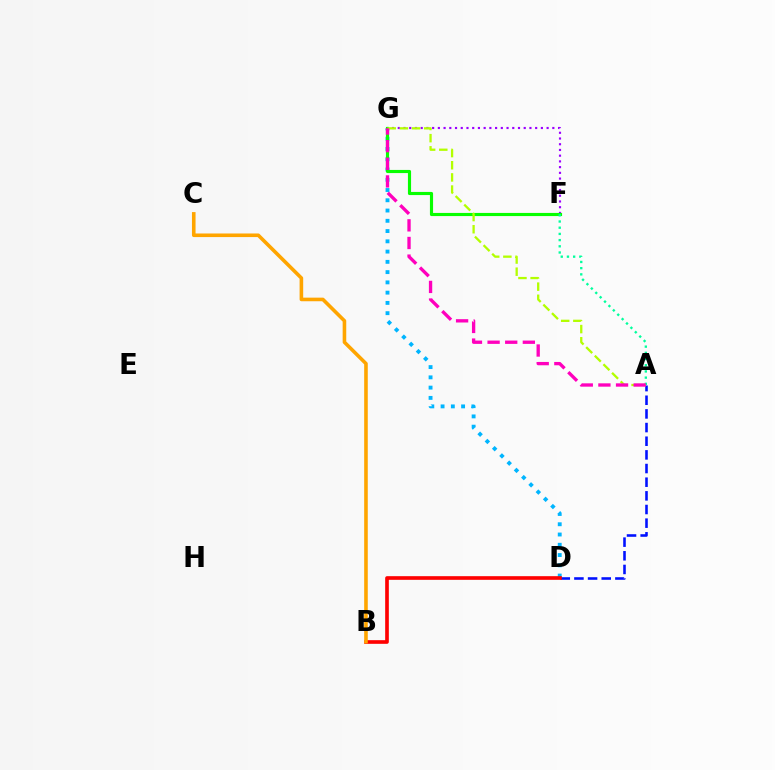{('D', 'G'): [{'color': '#00b5ff', 'line_style': 'dotted', 'thickness': 2.79}], ('A', 'D'): [{'color': '#0010ff', 'line_style': 'dashed', 'thickness': 1.86}], ('F', 'G'): [{'color': '#9b00ff', 'line_style': 'dotted', 'thickness': 1.56}, {'color': '#08ff00', 'line_style': 'solid', 'thickness': 2.26}], ('B', 'D'): [{'color': '#ff0000', 'line_style': 'solid', 'thickness': 2.63}], ('A', 'F'): [{'color': '#00ff9d', 'line_style': 'dotted', 'thickness': 1.68}], ('A', 'G'): [{'color': '#b3ff00', 'line_style': 'dashed', 'thickness': 1.65}, {'color': '#ff00bd', 'line_style': 'dashed', 'thickness': 2.39}], ('B', 'C'): [{'color': '#ffa500', 'line_style': 'solid', 'thickness': 2.59}]}